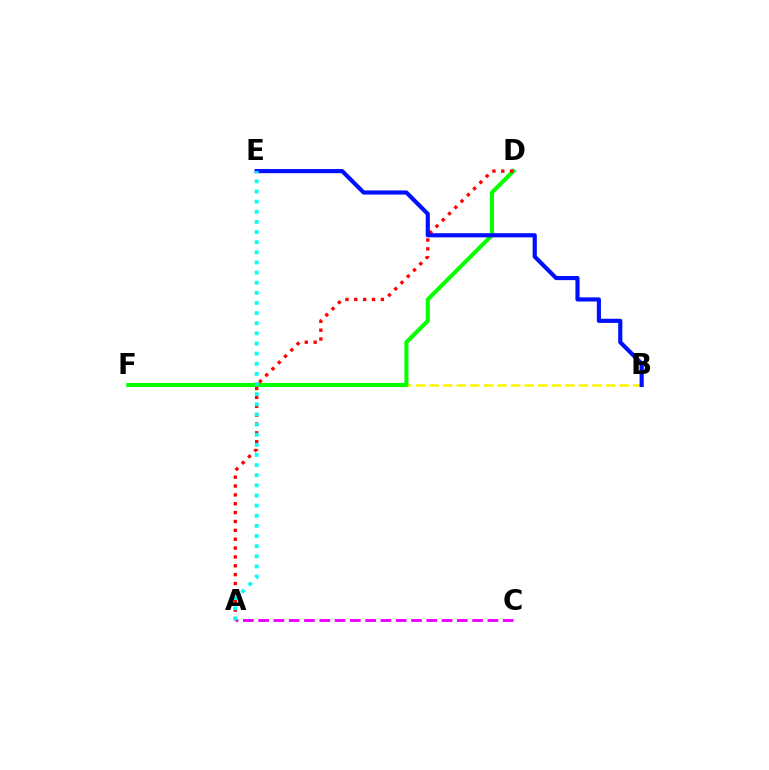{('A', 'C'): [{'color': '#ee00ff', 'line_style': 'dashed', 'thickness': 2.08}], ('B', 'F'): [{'color': '#fcf500', 'line_style': 'dashed', 'thickness': 1.84}], ('D', 'F'): [{'color': '#08ff00', 'line_style': 'solid', 'thickness': 2.95}], ('A', 'D'): [{'color': '#ff0000', 'line_style': 'dotted', 'thickness': 2.41}], ('B', 'E'): [{'color': '#0010ff', 'line_style': 'solid', 'thickness': 2.99}], ('A', 'E'): [{'color': '#00fff6', 'line_style': 'dotted', 'thickness': 2.75}]}